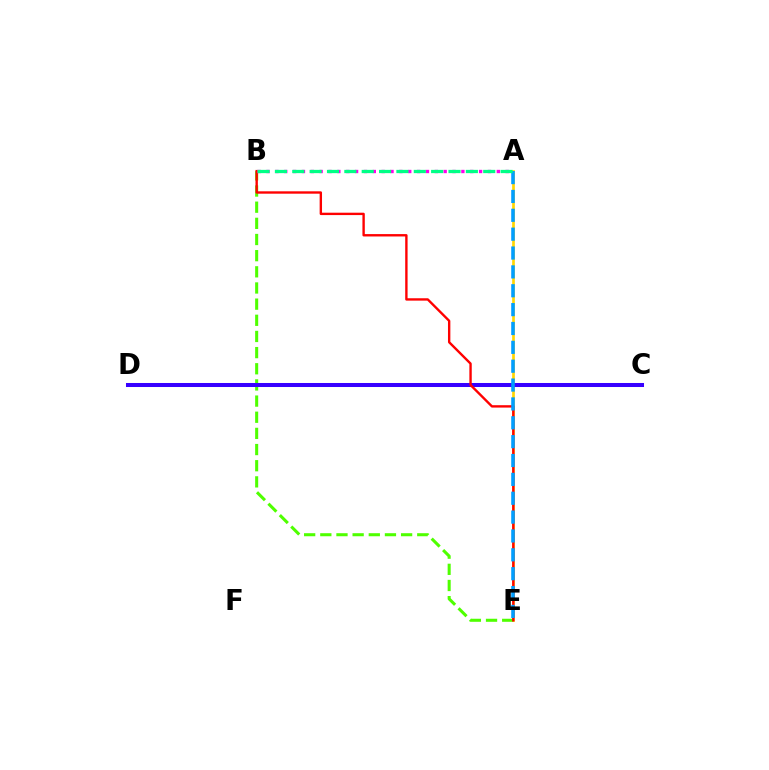{('A', 'E'): [{'color': '#ffd500', 'line_style': 'solid', 'thickness': 1.93}, {'color': '#009eff', 'line_style': 'dashed', 'thickness': 2.56}], ('B', 'E'): [{'color': '#4fff00', 'line_style': 'dashed', 'thickness': 2.2}, {'color': '#ff0000', 'line_style': 'solid', 'thickness': 1.71}], ('C', 'D'): [{'color': '#3700ff', 'line_style': 'solid', 'thickness': 2.9}], ('A', 'B'): [{'color': '#ff00ed', 'line_style': 'dotted', 'thickness': 2.41}, {'color': '#00ff86', 'line_style': 'dashed', 'thickness': 2.36}]}